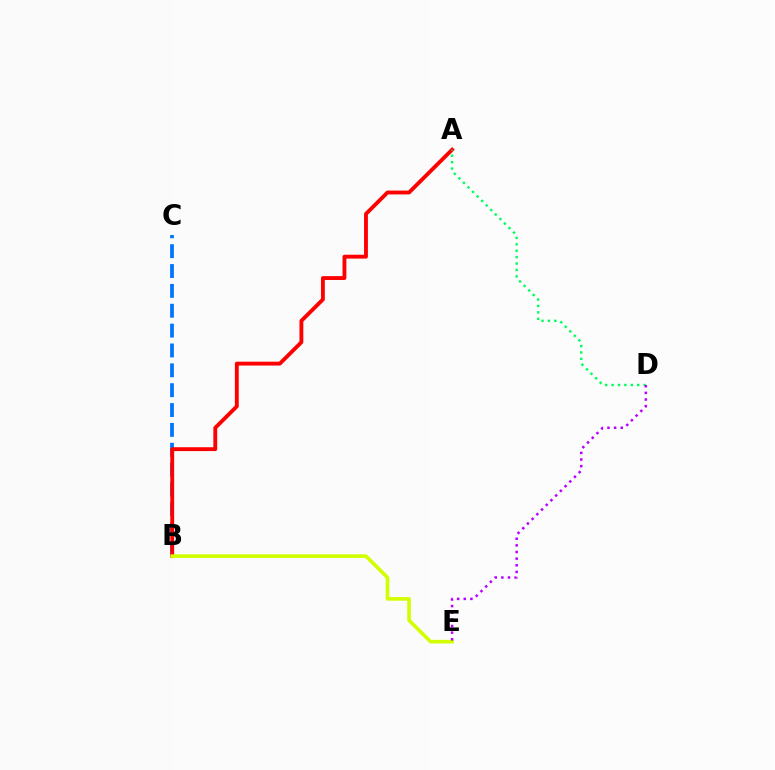{('B', 'C'): [{'color': '#0074ff', 'line_style': 'dashed', 'thickness': 2.7}], ('A', 'B'): [{'color': '#ff0000', 'line_style': 'solid', 'thickness': 2.78}], ('B', 'E'): [{'color': '#d1ff00', 'line_style': 'solid', 'thickness': 2.6}], ('A', 'D'): [{'color': '#00ff5c', 'line_style': 'dotted', 'thickness': 1.74}], ('D', 'E'): [{'color': '#b900ff', 'line_style': 'dotted', 'thickness': 1.8}]}